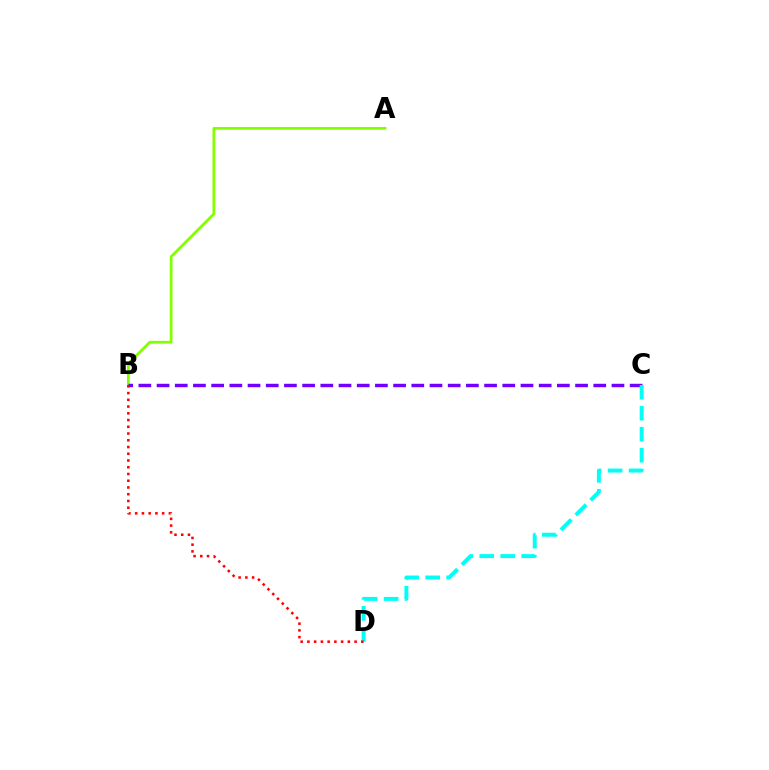{('A', 'B'): [{'color': '#84ff00', 'line_style': 'solid', 'thickness': 1.99}], ('B', 'C'): [{'color': '#7200ff', 'line_style': 'dashed', 'thickness': 2.47}], ('C', 'D'): [{'color': '#00fff6', 'line_style': 'dashed', 'thickness': 2.85}], ('B', 'D'): [{'color': '#ff0000', 'line_style': 'dotted', 'thickness': 1.83}]}